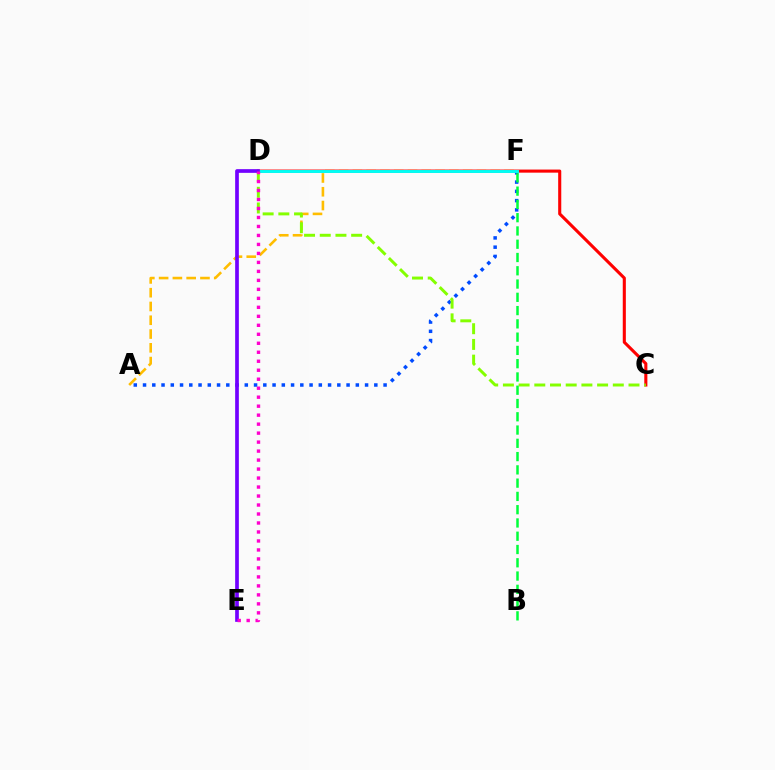{('A', 'F'): [{'color': '#004bff', 'line_style': 'dotted', 'thickness': 2.51}, {'color': '#ffbd00', 'line_style': 'dashed', 'thickness': 1.87}], ('C', 'D'): [{'color': '#ff0000', 'line_style': 'solid', 'thickness': 2.22}, {'color': '#84ff00', 'line_style': 'dashed', 'thickness': 2.13}], ('D', 'F'): [{'color': '#00fff6', 'line_style': 'solid', 'thickness': 2.1}], ('D', 'E'): [{'color': '#7200ff', 'line_style': 'solid', 'thickness': 2.65}, {'color': '#ff00cf', 'line_style': 'dotted', 'thickness': 2.44}], ('B', 'F'): [{'color': '#00ff39', 'line_style': 'dashed', 'thickness': 1.8}]}